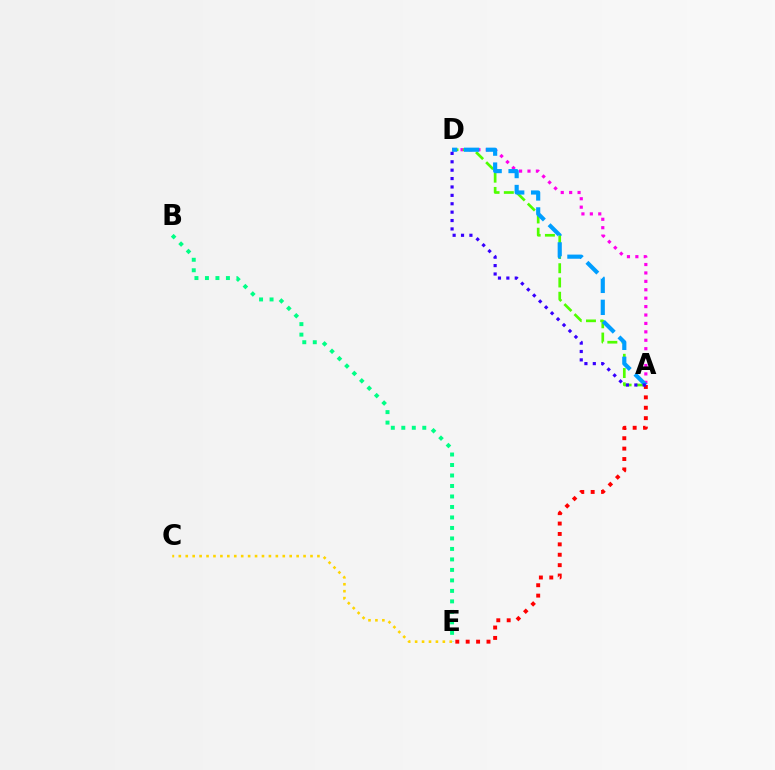{('A', 'D'): [{'color': '#ff00ed', 'line_style': 'dotted', 'thickness': 2.29}, {'color': '#4fff00', 'line_style': 'dashed', 'thickness': 1.94}, {'color': '#009eff', 'line_style': 'dashed', 'thickness': 2.99}, {'color': '#3700ff', 'line_style': 'dotted', 'thickness': 2.28}], ('A', 'E'): [{'color': '#ff0000', 'line_style': 'dotted', 'thickness': 2.83}], ('B', 'E'): [{'color': '#00ff86', 'line_style': 'dotted', 'thickness': 2.85}], ('C', 'E'): [{'color': '#ffd500', 'line_style': 'dotted', 'thickness': 1.88}]}